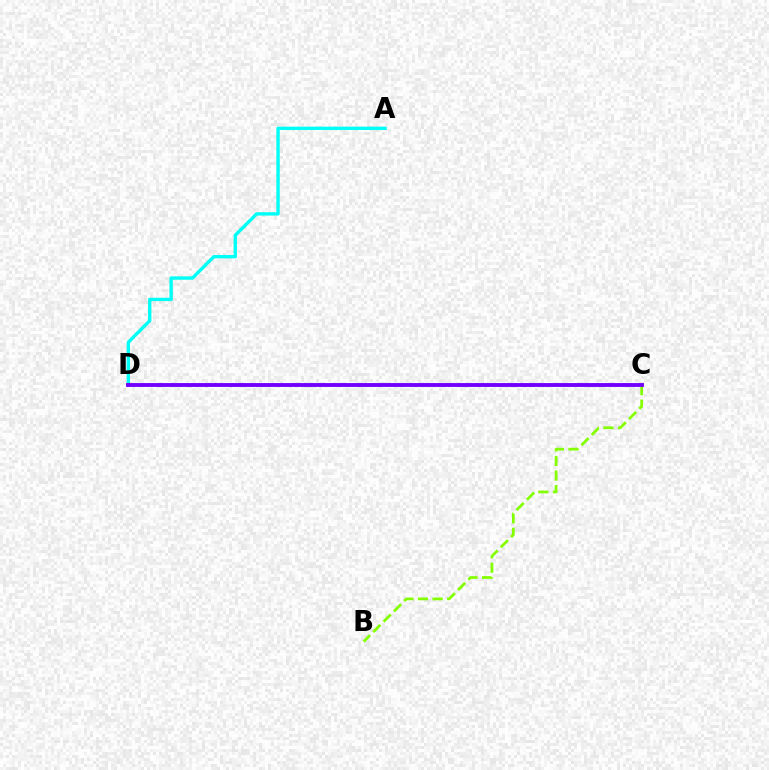{('C', 'D'): [{'color': '#ff0000', 'line_style': 'dotted', 'thickness': 1.52}, {'color': '#7200ff', 'line_style': 'solid', 'thickness': 2.79}], ('B', 'C'): [{'color': '#84ff00', 'line_style': 'dashed', 'thickness': 1.98}], ('A', 'D'): [{'color': '#00fff6', 'line_style': 'solid', 'thickness': 2.42}]}